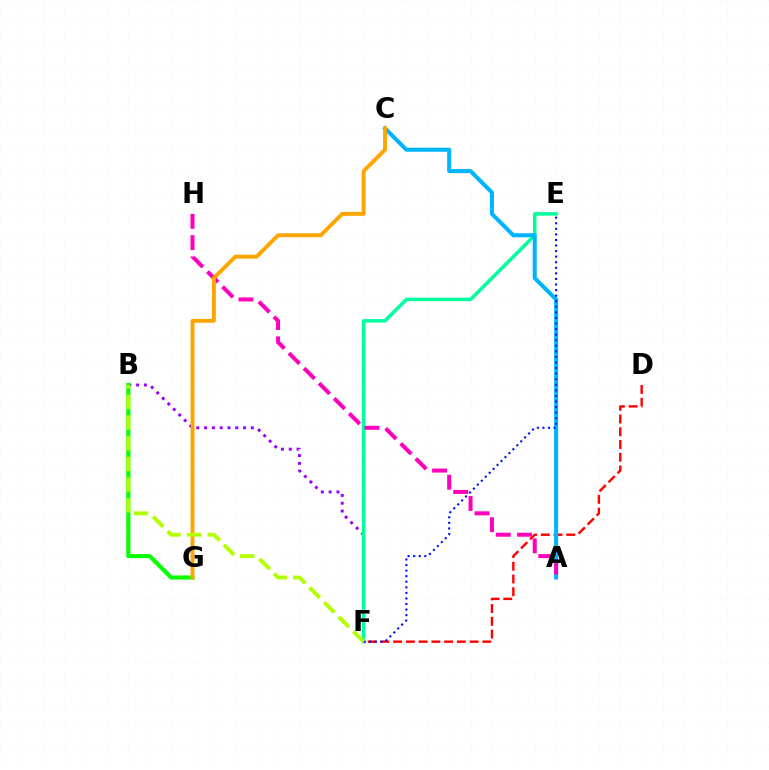{('D', 'F'): [{'color': '#ff0000', 'line_style': 'dashed', 'thickness': 1.73}], ('B', 'F'): [{'color': '#9b00ff', 'line_style': 'dotted', 'thickness': 2.12}, {'color': '#b3ff00', 'line_style': 'dashed', 'thickness': 2.81}], ('B', 'G'): [{'color': '#08ff00', 'line_style': 'solid', 'thickness': 2.97}], ('E', 'F'): [{'color': '#00ff9d', 'line_style': 'solid', 'thickness': 2.53}, {'color': '#0010ff', 'line_style': 'dotted', 'thickness': 1.51}], ('A', 'C'): [{'color': '#00b5ff', 'line_style': 'solid', 'thickness': 2.92}], ('A', 'H'): [{'color': '#ff00bd', 'line_style': 'dashed', 'thickness': 2.89}], ('C', 'G'): [{'color': '#ffa500', 'line_style': 'solid', 'thickness': 2.8}]}